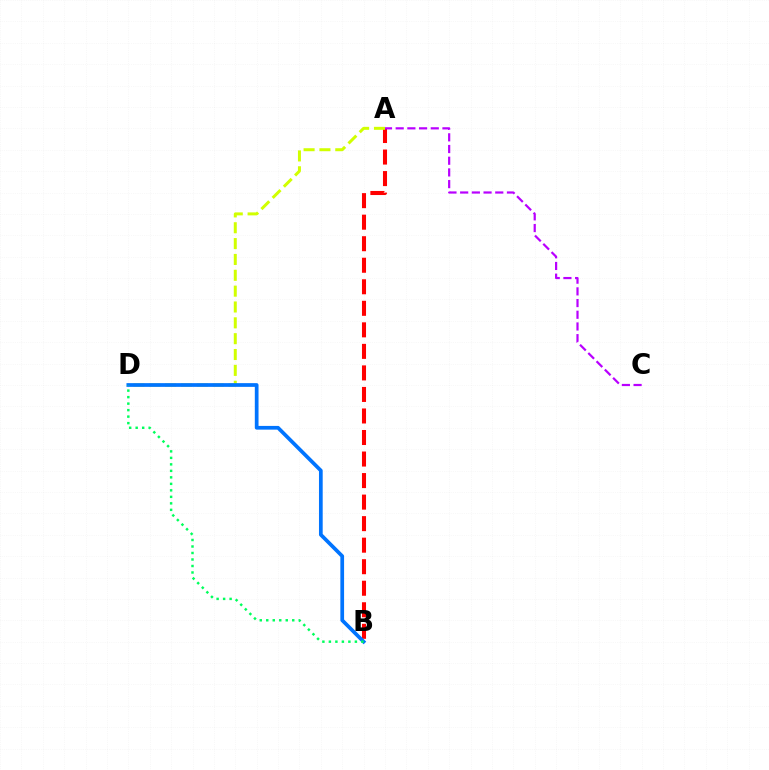{('A', 'B'): [{'color': '#ff0000', 'line_style': 'dashed', 'thickness': 2.93}], ('A', 'D'): [{'color': '#d1ff00', 'line_style': 'dashed', 'thickness': 2.15}], ('B', 'D'): [{'color': '#0074ff', 'line_style': 'solid', 'thickness': 2.68}, {'color': '#00ff5c', 'line_style': 'dotted', 'thickness': 1.77}], ('A', 'C'): [{'color': '#b900ff', 'line_style': 'dashed', 'thickness': 1.59}]}